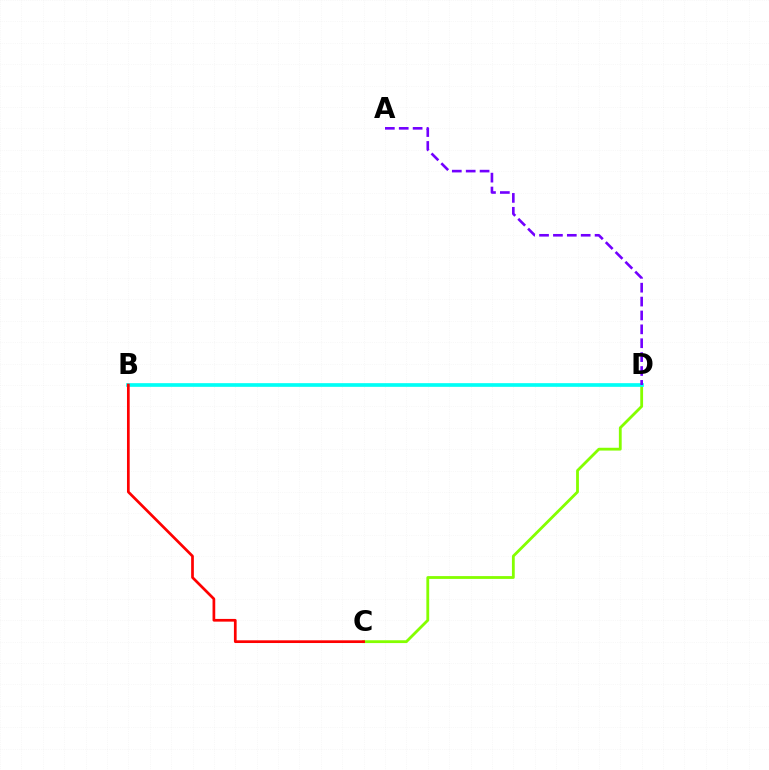{('C', 'D'): [{'color': '#84ff00', 'line_style': 'solid', 'thickness': 2.02}], ('B', 'D'): [{'color': '#00fff6', 'line_style': 'solid', 'thickness': 2.65}], ('A', 'D'): [{'color': '#7200ff', 'line_style': 'dashed', 'thickness': 1.89}], ('B', 'C'): [{'color': '#ff0000', 'line_style': 'solid', 'thickness': 1.95}]}